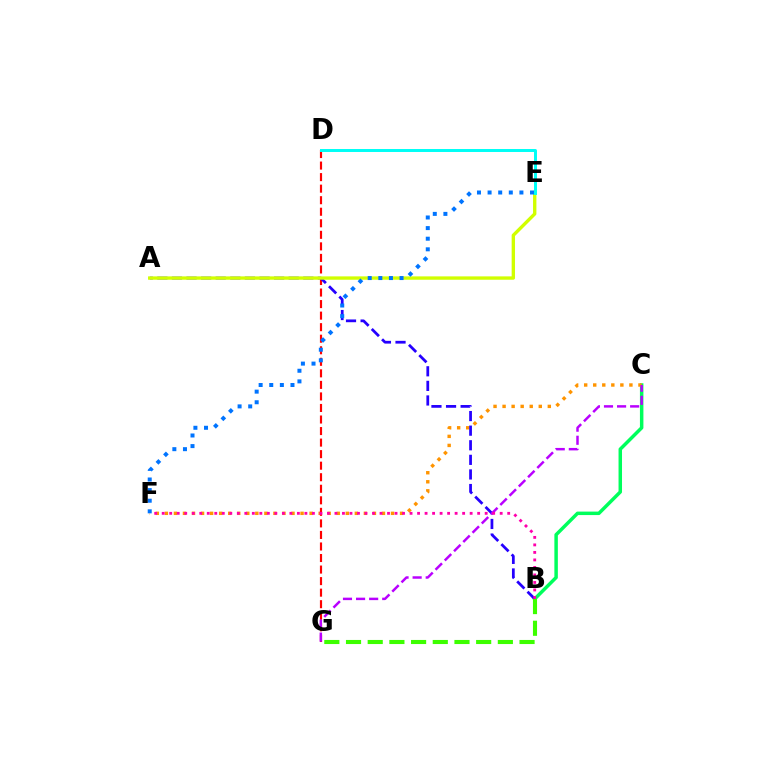{('B', 'C'): [{'color': '#00ff5c', 'line_style': 'solid', 'thickness': 2.5}], ('C', 'F'): [{'color': '#ff9400', 'line_style': 'dotted', 'thickness': 2.46}], ('D', 'G'): [{'color': '#ff0000', 'line_style': 'dashed', 'thickness': 1.57}], ('A', 'B'): [{'color': '#2500ff', 'line_style': 'dashed', 'thickness': 1.98}], ('A', 'E'): [{'color': '#d1ff00', 'line_style': 'solid', 'thickness': 2.42}], ('D', 'E'): [{'color': '#00fff6', 'line_style': 'solid', 'thickness': 2.14}], ('C', 'G'): [{'color': '#b900ff', 'line_style': 'dashed', 'thickness': 1.78}], ('B', 'G'): [{'color': '#3dff00', 'line_style': 'dashed', 'thickness': 2.95}], ('E', 'F'): [{'color': '#0074ff', 'line_style': 'dotted', 'thickness': 2.88}], ('B', 'F'): [{'color': '#ff00ac', 'line_style': 'dotted', 'thickness': 2.04}]}